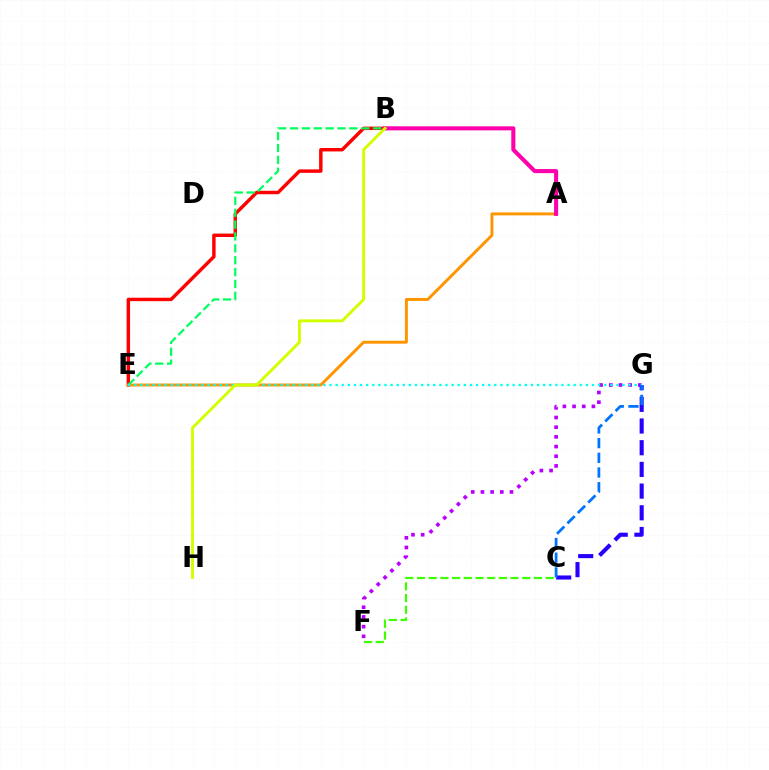{('F', 'G'): [{'color': '#b900ff', 'line_style': 'dotted', 'thickness': 2.63}], ('B', 'E'): [{'color': '#ff0000', 'line_style': 'solid', 'thickness': 2.48}, {'color': '#00ff5c', 'line_style': 'dashed', 'thickness': 1.61}], ('C', 'F'): [{'color': '#3dff00', 'line_style': 'dashed', 'thickness': 1.59}], ('A', 'E'): [{'color': '#ff9400', 'line_style': 'solid', 'thickness': 2.11}], ('C', 'G'): [{'color': '#2500ff', 'line_style': 'dashed', 'thickness': 2.95}, {'color': '#0074ff', 'line_style': 'dashed', 'thickness': 2.0}], ('E', 'G'): [{'color': '#00fff6', 'line_style': 'dotted', 'thickness': 1.66}], ('A', 'B'): [{'color': '#ff00ac', 'line_style': 'solid', 'thickness': 2.93}], ('B', 'H'): [{'color': '#d1ff00', 'line_style': 'solid', 'thickness': 2.1}]}